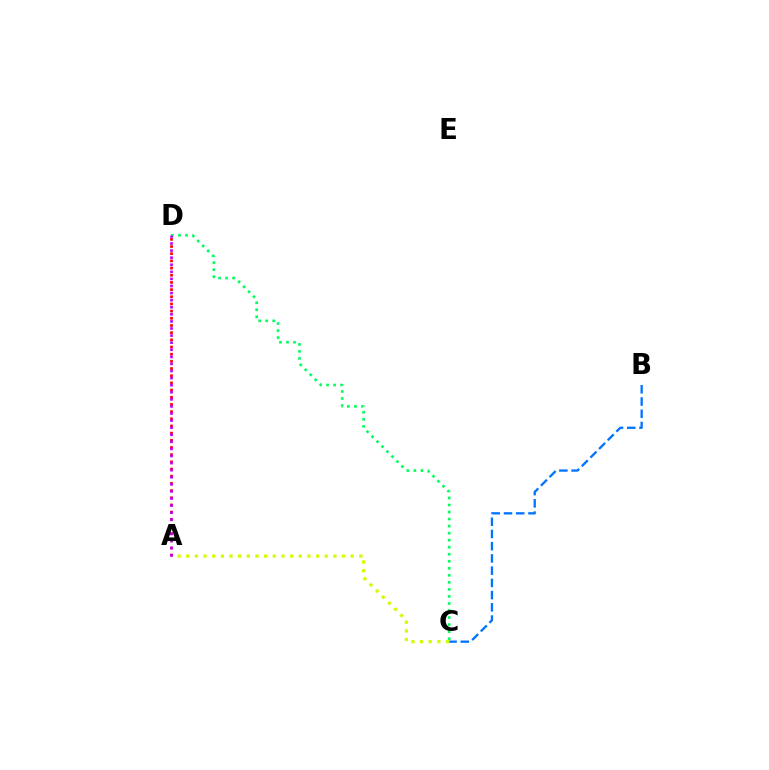{('C', 'D'): [{'color': '#00ff5c', 'line_style': 'dotted', 'thickness': 1.91}], ('B', 'C'): [{'color': '#0074ff', 'line_style': 'dashed', 'thickness': 1.66}], ('A', 'C'): [{'color': '#d1ff00', 'line_style': 'dotted', 'thickness': 2.35}], ('A', 'D'): [{'color': '#ff0000', 'line_style': 'dotted', 'thickness': 1.95}, {'color': '#b900ff', 'line_style': 'dotted', 'thickness': 1.92}]}